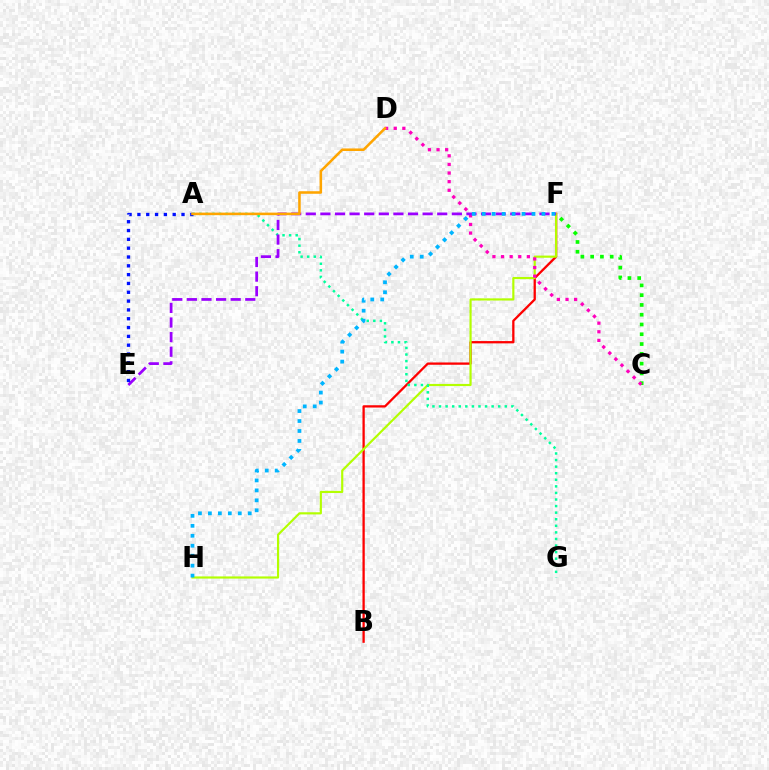{('C', 'F'): [{'color': '#08ff00', 'line_style': 'dotted', 'thickness': 2.66}], ('B', 'F'): [{'color': '#ff0000', 'line_style': 'solid', 'thickness': 1.65}], ('F', 'H'): [{'color': '#b3ff00', 'line_style': 'solid', 'thickness': 1.56}, {'color': '#00b5ff', 'line_style': 'dotted', 'thickness': 2.71}], ('C', 'D'): [{'color': '#ff00bd', 'line_style': 'dotted', 'thickness': 2.34}], ('A', 'G'): [{'color': '#00ff9d', 'line_style': 'dotted', 'thickness': 1.79}], ('E', 'F'): [{'color': '#9b00ff', 'line_style': 'dashed', 'thickness': 1.98}], ('A', 'E'): [{'color': '#0010ff', 'line_style': 'dotted', 'thickness': 2.4}], ('A', 'D'): [{'color': '#ffa500', 'line_style': 'solid', 'thickness': 1.83}]}